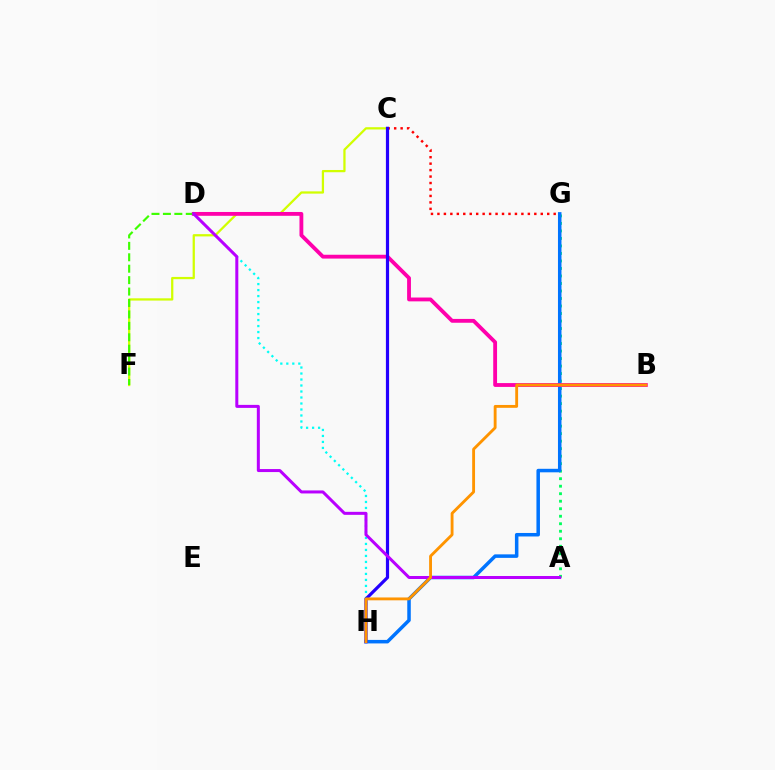{('C', 'F'): [{'color': '#d1ff00', 'line_style': 'solid', 'thickness': 1.63}], ('A', 'G'): [{'color': '#00ff5c', 'line_style': 'dotted', 'thickness': 2.04}], ('G', 'H'): [{'color': '#0074ff', 'line_style': 'solid', 'thickness': 2.53}], ('C', 'G'): [{'color': '#ff0000', 'line_style': 'dotted', 'thickness': 1.75}], ('B', 'D'): [{'color': '#ff00ac', 'line_style': 'solid', 'thickness': 2.76}], ('D', 'H'): [{'color': '#00fff6', 'line_style': 'dotted', 'thickness': 1.63}], ('D', 'F'): [{'color': '#3dff00', 'line_style': 'dashed', 'thickness': 1.55}], ('C', 'H'): [{'color': '#2500ff', 'line_style': 'solid', 'thickness': 2.3}], ('A', 'D'): [{'color': '#b900ff', 'line_style': 'solid', 'thickness': 2.17}], ('B', 'H'): [{'color': '#ff9400', 'line_style': 'solid', 'thickness': 2.06}]}